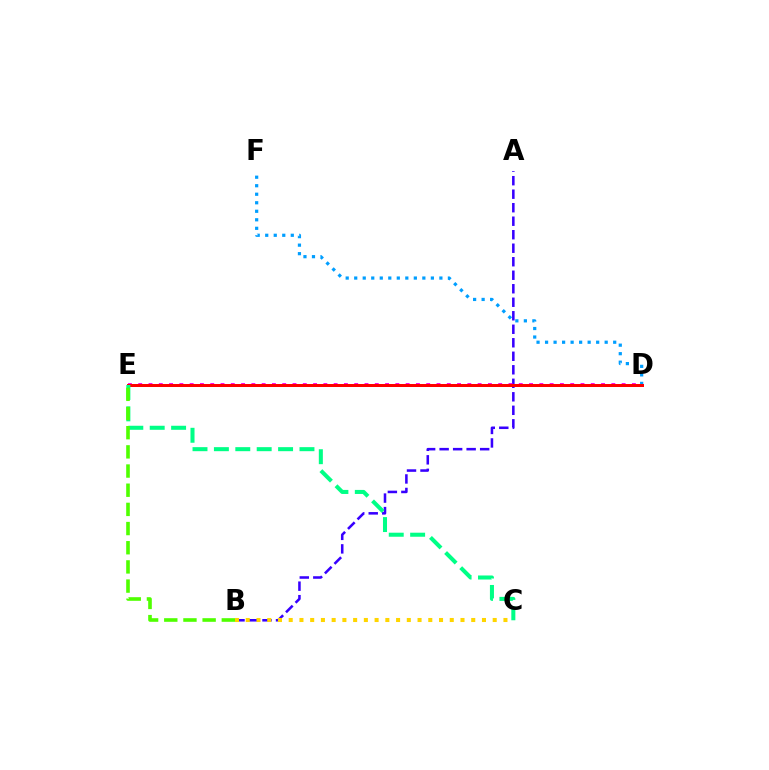{('A', 'B'): [{'color': '#3700ff', 'line_style': 'dashed', 'thickness': 1.83}], ('D', 'F'): [{'color': '#009eff', 'line_style': 'dotted', 'thickness': 2.31}], ('D', 'E'): [{'color': '#ff00ed', 'line_style': 'dotted', 'thickness': 2.79}, {'color': '#ff0000', 'line_style': 'solid', 'thickness': 2.16}], ('B', 'C'): [{'color': '#ffd500', 'line_style': 'dotted', 'thickness': 2.92}], ('C', 'E'): [{'color': '#00ff86', 'line_style': 'dashed', 'thickness': 2.91}], ('B', 'E'): [{'color': '#4fff00', 'line_style': 'dashed', 'thickness': 2.6}]}